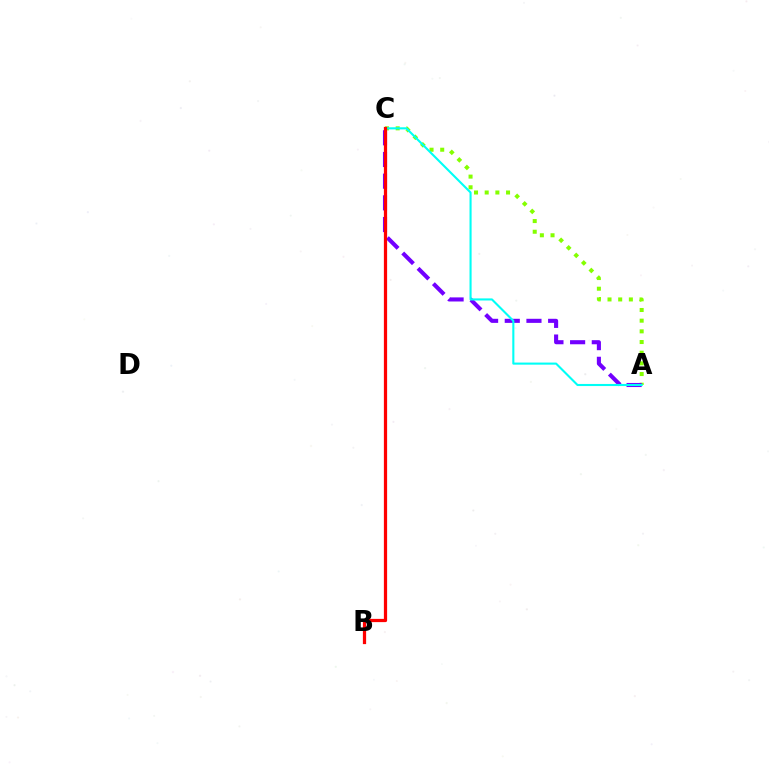{('A', 'C'): [{'color': '#84ff00', 'line_style': 'dotted', 'thickness': 2.9}, {'color': '#7200ff', 'line_style': 'dashed', 'thickness': 2.95}, {'color': '#00fff6', 'line_style': 'solid', 'thickness': 1.51}], ('B', 'C'): [{'color': '#ff0000', 'line_style': 'solid', 'thickness': 2.33}]}